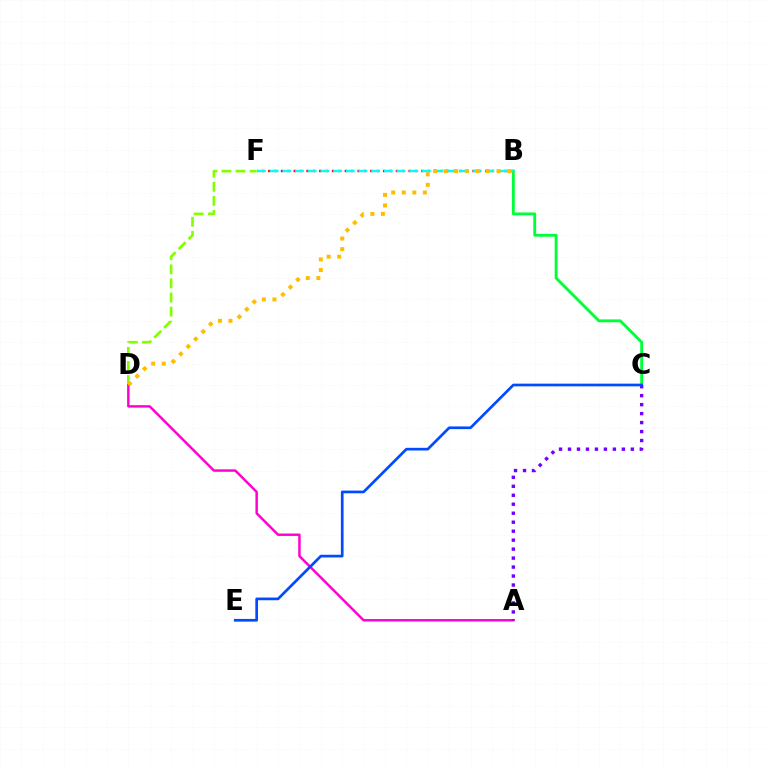{('B', 'C'): [{'color': '#00ff39', 'line_style': 'solid', 'thickness': 2.07}], ('D', 'F'): [{'color': '#84ff00', 'line_style': 'dashed', 'thickness': 1.92}], ('A', 'D'): [{'color': '#ff00cf', 'line_style': 'solid', 'thickness': 1.77}], ('A', 'C'): [{'color': '#7200ff', 'line_style': 'dotted', 'thickness': 2.44}], ('C', 'E'): [{'color': '#004bff', 'line_style': 'solid', 'thickness': 1.94}], ('B', 'F'): [{'color': '#ff0000', 'line_style': 'dotted', 'thickness': 1.73}, {'color': '#00fff6', 'line_style': 'dashed', 'thickness': 1.72}], ('B', 'D'): [{'color': '#ffbd00', 'line_style': 'dotted', 'thickness': 2.87}]}